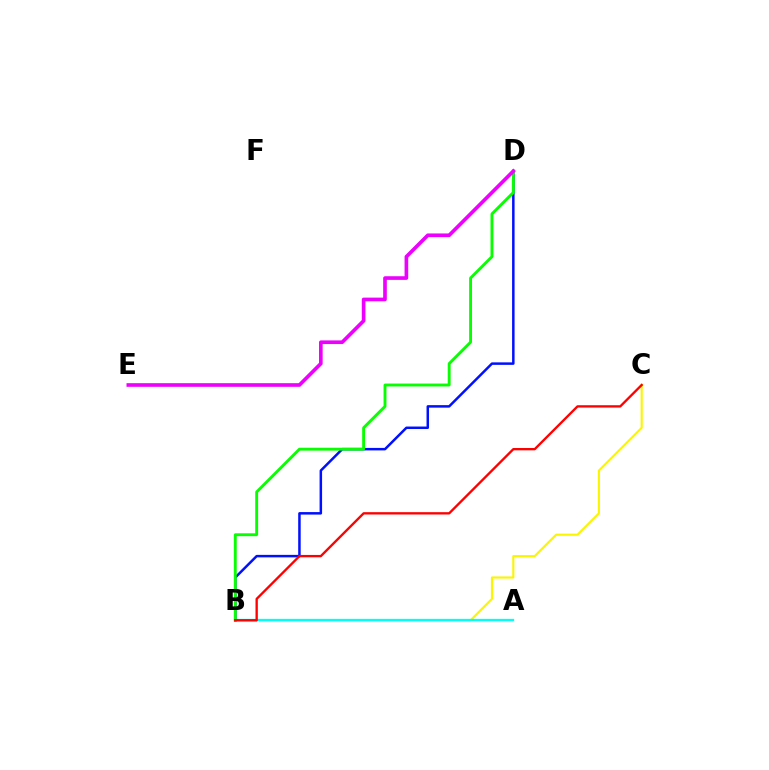{('B', 'C'): [{'color': '#fcf500', 'line_style': 'solid', 'thickness': 1.53}, {'color': '#ff0000', 'line_style': 'solid', 'thickness': 1.68}], ('B', 'D'): [{'color': '#0010ff', 'line_style': 'solid', 'thickness': 1.8}, {'color': '#08ff00', 'line_style': 'solid', 'thickness': 2.07}], ('A', 'B'): [{'color': '#00fff6', 'line_style': 'solid', 'thickness': 1.65}], ('D', 'E'): [{'color': '#ee00ff', 'line_style': 'solid', 'thickness': 2.63}]}